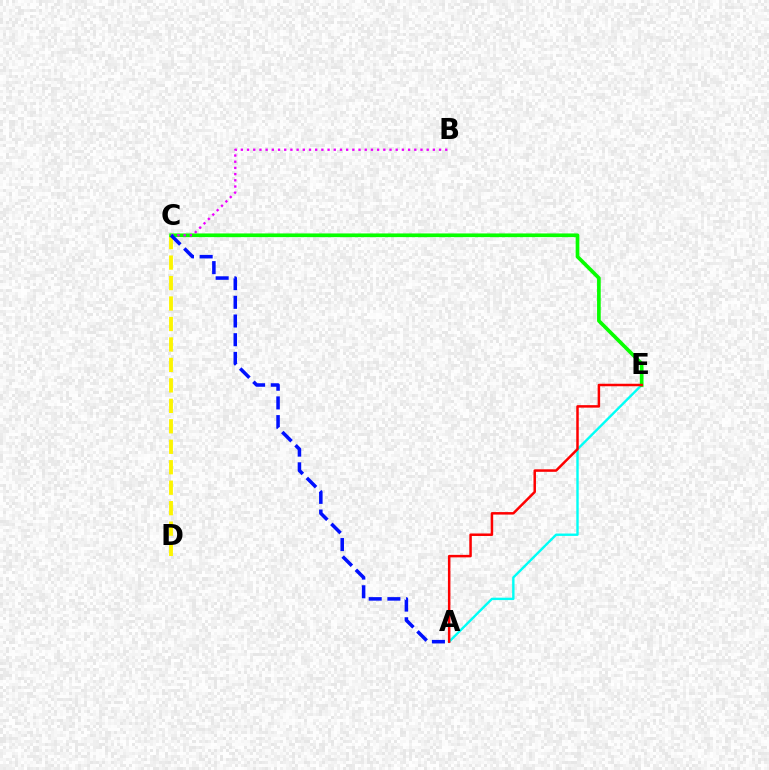{('C', 'D'): [{'color': '#fcf500', 'line_style': 'dashed', 'thickness': 2.78}], ('A', 'E'): [{'color': '#00fff6', 'line_style': 'solid', 'thickness': 1.72}, {'color': '#ff0000', 'line_style': 'solid', 'thickness': 1.8}], ('C', 'E'): [{'color': '#08ff00', 'line_style': 'solid', 'thickness': 2.65}], ('B', 'C'): [{'color': '#ee00ff', 'line_style': 'dotted', 'thickness': 1.68}], ('A', 'C'): [{'color': '#0010ff', 'line_style': 'dashed', 'thickness': 2.54}]}